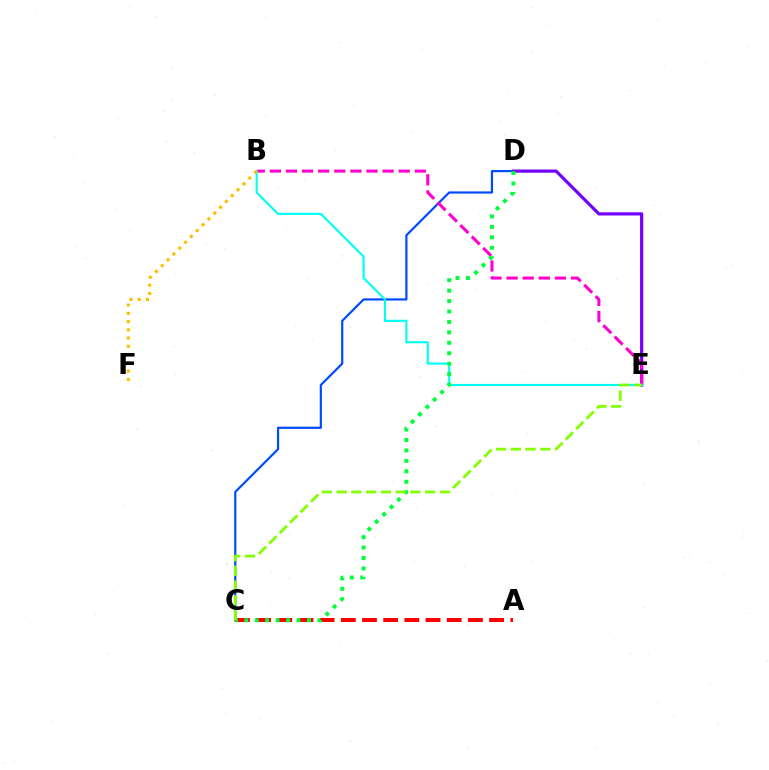{('C', 'D'): [{'color': '#004bff', 'line_style': 'solid', 'thickness': 1.58}, {'color': '#00ff39', 'line_style': 'dotted', 'thickness': 2.84}], ('D', 'E'): [{'color': '#7200ff', 'line_style': 'solid', 'thickness': 2.29}], ('B', 'E'): [{'color': '#ff00cf', 'line_style': 'dashed', 'thickness': 2.19}, {'color': '#00fff6', 'line_style': 'solid', 'thickness': 1.54}], ('A', 'C'): [{'color': '#ff0000', 'line_style': 'dashed', 'thickness': 2.88}], ('B', 'F'): [{'color': '#ffbd00', 'line_style': 'dotted', 'thickness': 2.24}], ('C', 'E'): [{'color': '#84ff00', 'line_style': 'dashed', 'thickness': 2.01}]}